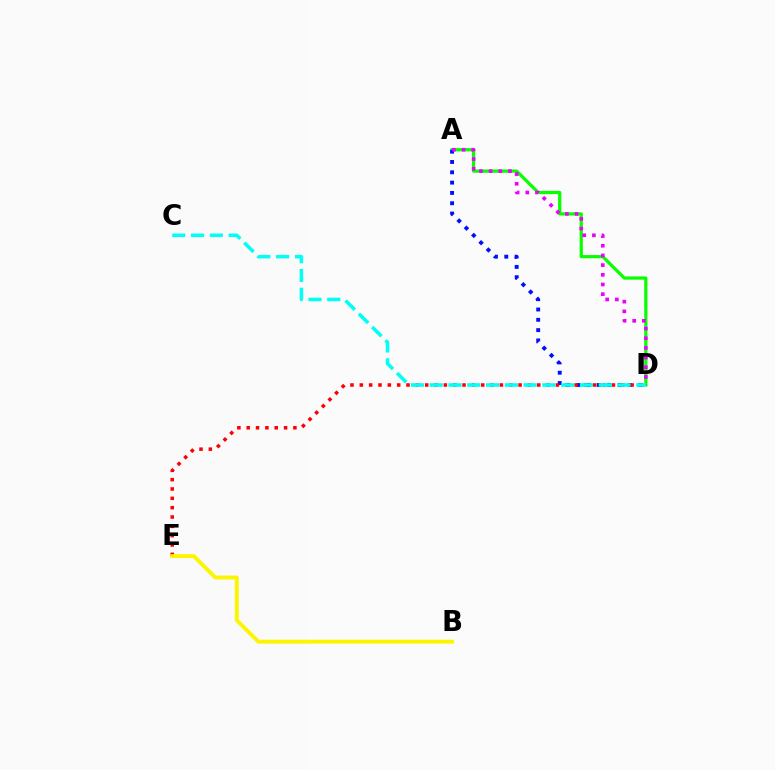{('A', 'D'): [{'color': '#08ff00', 'line_style': 'solid', 'thickness': 2.32}, {'color': '#0010ff', 'line_style': 'dotted', 'thickness': 2.8}, {'color': '#ee00ff', 'line_style': 'dotted', 'thickness': 2.63}], ('D', 'E'): [{'color': '#ff0000', 'line_style': 'dotted', 'thickness': 2.54}], ('C', 'D'): [{'color': '#00fff6', 'line_style': 'dashed', 'thickness': 2.55}], ('B', 'E'): [{'color': '#fcf500', 'line_style': 'solid', 'thickness': 2.8}]}